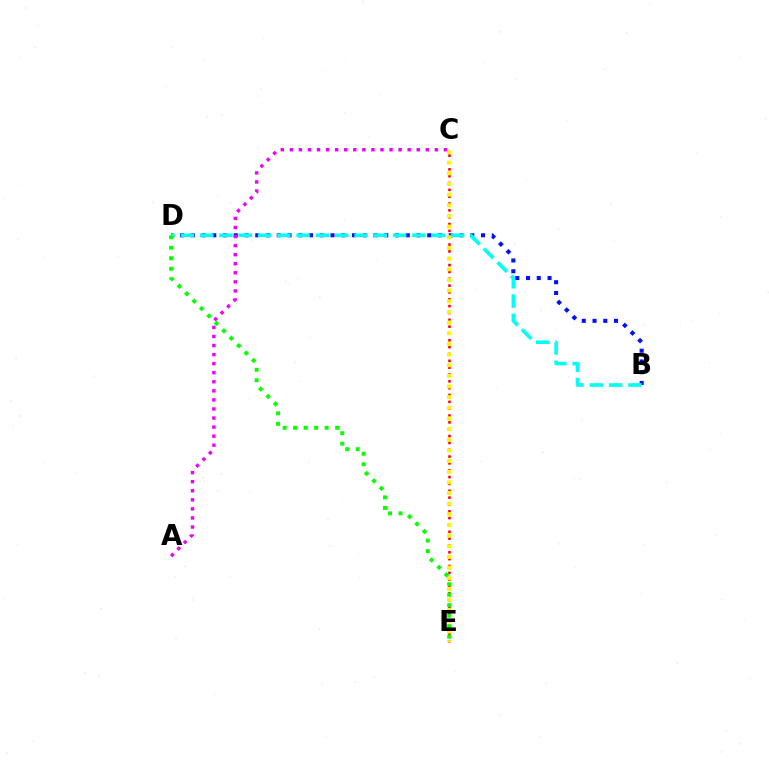{('B', 'D'): [{'color': '#0010ff', 'line_style': 'dotted', 'thickness': 2.92}, {'color': '#00fff6', 'line_style': 'dashed', 'thickness': 2.62}], ('C', 'E'): [{'color': '#ff0000', 'line_style': 'dotted', 'thickness': 1.86}, {'color': '#fcf500', 'line_style': 'dotted', 'thickness': 2.9}], ('D', 'E'): [{'color': '#08ff00', 'line_style': 'dotted', 'thickness': 2.85}], ('A', 'C'): [{'color': '#ee00ff', 'line_style': 'dotted', 'thickness': 2.46}]}